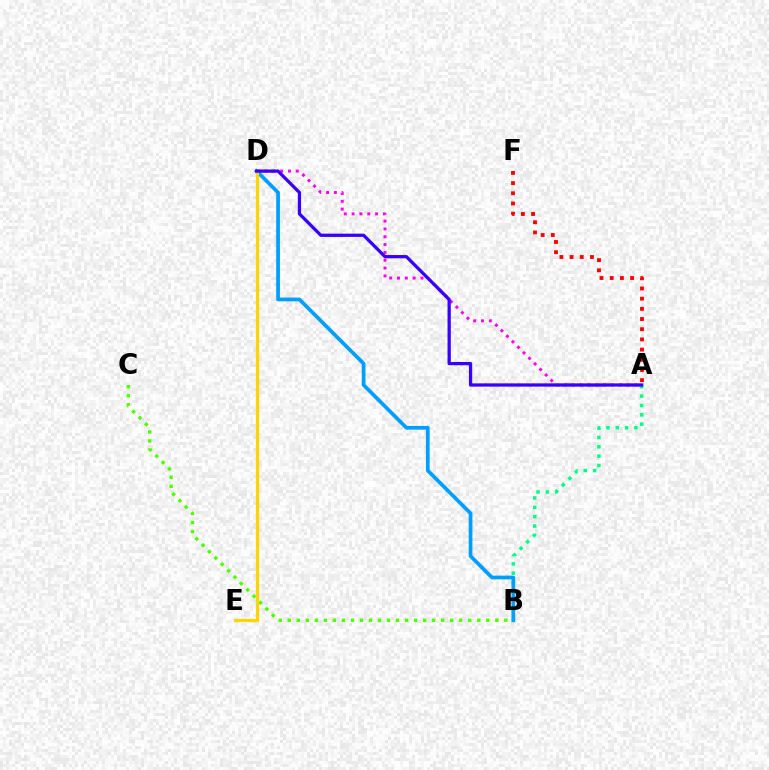{('A', 'D'): [{'color': '#ff00ed', 'line_style': 'dotted', 'thickness': 2.13}, {'color': '#3700ff', 'line_style': 'solid', 'thickness': 2.35}], ('A', 'F'): [{'color': '#ff0000', 'line_style': 'dotted', 'thickness': 2.77}], ('A', 'B'): [{'color': '#00ff86', 'line_style': 'dotted', 'thickness': 2.54}], ('B', 'D'): [{'color': '#009eff', 'line_style': 'solid', 'thickness': 2.67}], ('B', 'C'): [{'color': '#4fff00', 'line_style': 'dotted', 'thickness': 2.45}], ('D', 'E'): [{'color': '#ffd500', 'line_style': 'solid', 'thickness': 2.35}]}